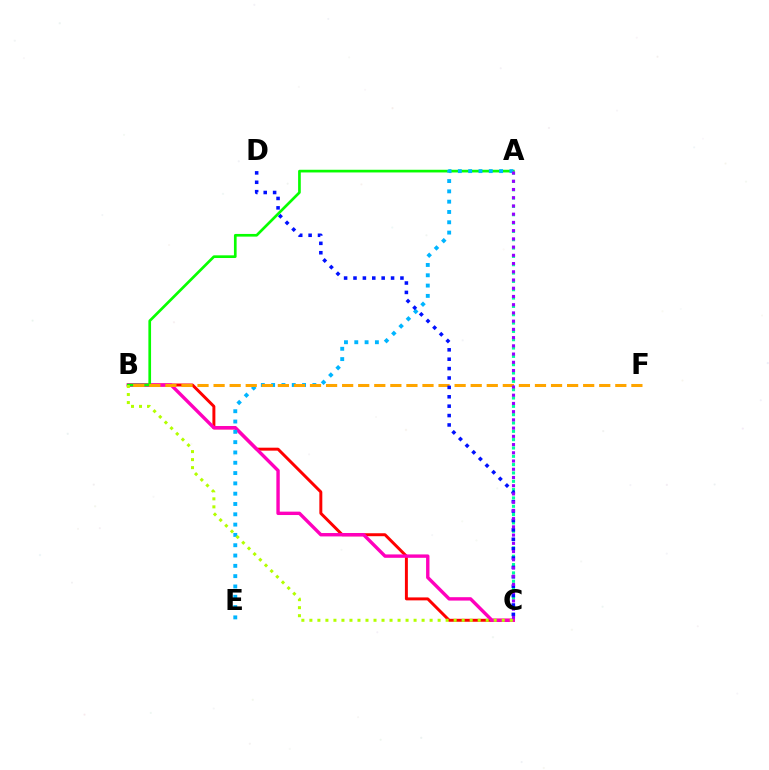{('B', 'C'): [{'color': '#ff0000', 'line_style': 'solid', 'thickness': 2.13}, {'color': '#ff00bd', 'line_style': 'solid', 'thickness': 2.44}, {'color': '#b3ff00', 'line_style': 'dotted', 'thickness': 2.18}], ('A', 'B'): [{'color': '#08ff00', 'line_style': 'solid', 'thickness': 1.93}], ('A', 'E'): [{'color': '#00b5ff', 'line_style': 'dotted', 'thickness': 2.8}], ('A', 'C'): [{'color': '#00ff9d', 'line_style': 'dotted', 'thickness': 2.26}, {'color': '#9b00ff', 'line_style': 'dotted', 'thickness': 2.24}], ('B', 'F'): [{'color': '#ffa500', 'line_style': 'dashed', 'thickness': 2.18}], ('C', 'D'): [{'color': '#0010ff', 'line_style': 'dotted', 'thickness': 2.55}]}